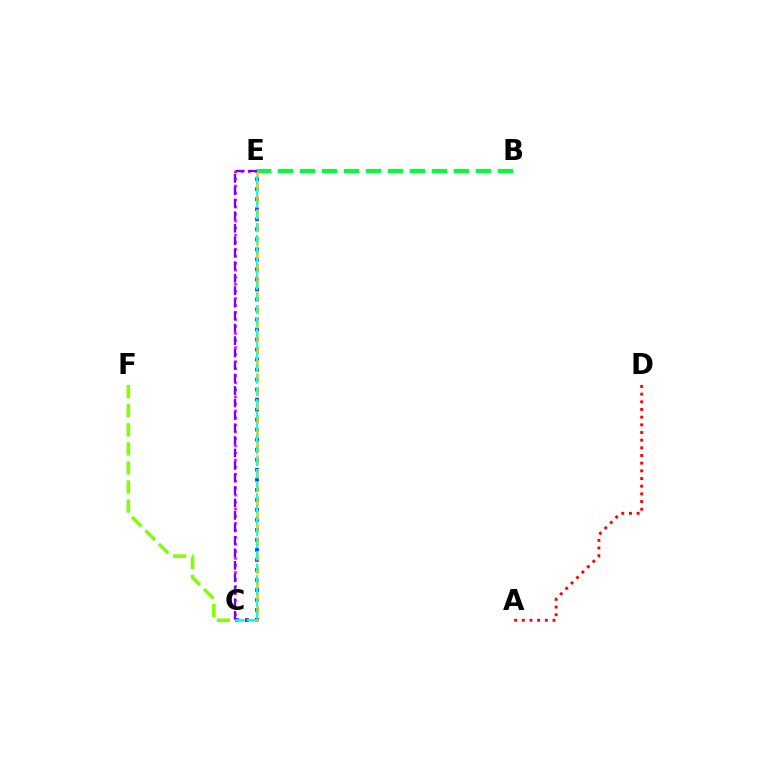{('C', 'E'): [{'color': '#004bff', 'line_style': 'dotted', 'thickness': 2.72}, {'color': '#ffbd00', 'line_style': 'dashed', 'thickness': 1.86}, {'color': '#ff00cf', 'line_style': 'dotted', 'thickness': 1.91}, {'color': '#00fff6', 'line_style': 'dashed', 'thickness': 1.59}, {'color': '#7200ff', 'line_style': 'dashed', 'thickness': 1.7}], ('A', 'D'): [{'color': '#ff0000', 'line_style': 'dotted', 'thickness': 2.08}], ('C', 'F'): [{'color': '#84ff00', 'line_style': 'dashed', 'thickness': 2.59}], ('B', 'E'): [{'color': '#00ff39', 'line_style': 'dashed', 'thickness': 2.99}]}